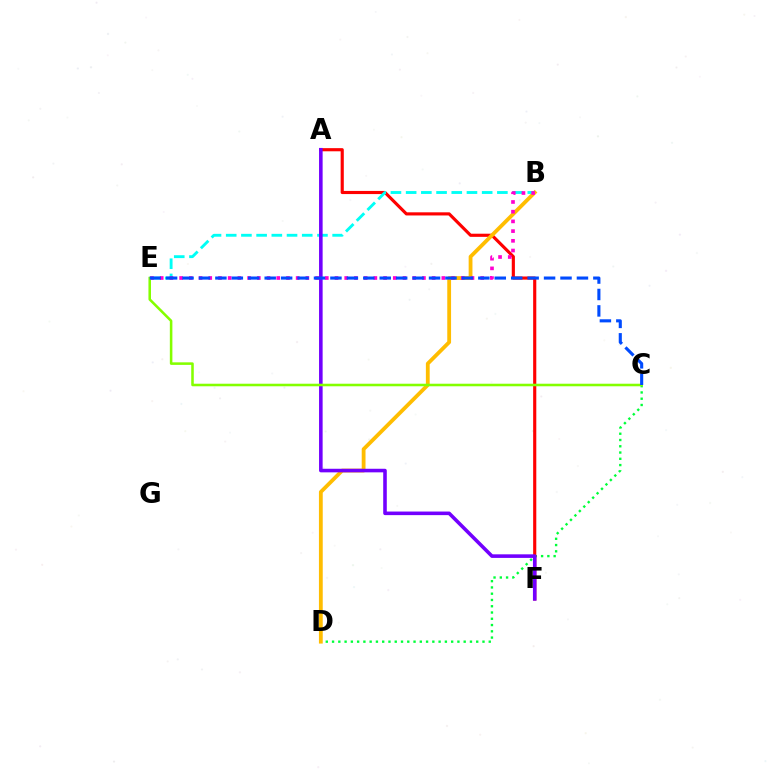{('C', 'D'): [{'color': '#00ff39', 'line_style': 'dotted', 'thickness': 1.7}], ('A', 'F'): [{'color': '#ff0000', 'line_style': 'solid', 'thickness': 2.26}, {'color': '#7200ff', 'line_style': 'solid', 'thickness': 2.58}], ('B', 'D'): [{'color': '#ffbd00', 'line_style': 'solid', 'thickness': 2.74}], ('B', 'E'): [{'color': '#00fff6', 'line_style': 'dashed', 'thickness': 2.07}, {'color': '#ff00cf', 'line_style': 'dotted', 'thickness': 2.64}], ('C', 'E'): [{'color': '#84ff00', 'line_style': 'solid', 'thickness': 1.84}, {'color': '#004bff', 'line_style': 'dashed', 'thickness': 2.23}]}